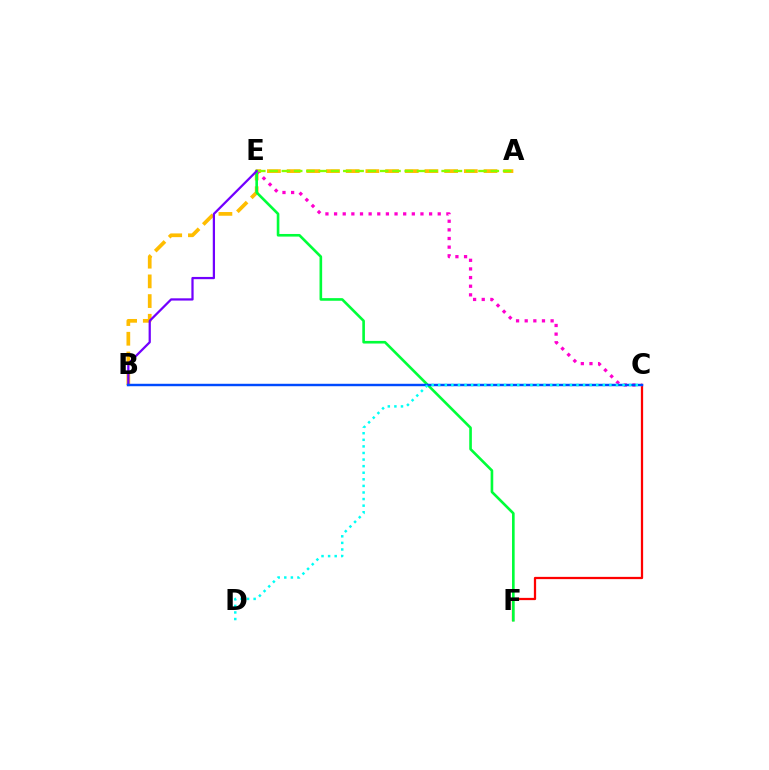{('C', 'F'): [{'color': '#ff0000', 'line_style': 'solid', 'thickness': 1.63}], ('A', 'B'): [{'color': '#ffbd00', 'line_style': 'dashed', 'thickness': 2.67}], ('C', 'E'): [{'color': '#ff00cf', 'line_style': 'dotted', 'thickness': 2.35}], ('E', 'F'): [{'color': '#00ff39', 'line_style': 'solid', 'thickness': 1.89}], ('A', 'E'): [{'color': '#84ff00', 'line_style': 'dashed', 'thickness': 1.67}], ('B', 'E'): [{'color': '#7200ff', 'line_style': 'solid', 'thickness': 1.62}], ('B', 'C'): [{'color': '#004bff', 'line_style': 'solid', 'thickness': 1.76}], ('C', 'D'): [{'color': '#00fff6', 'line_style': 'dotted', 'thickness': 1.79}]}